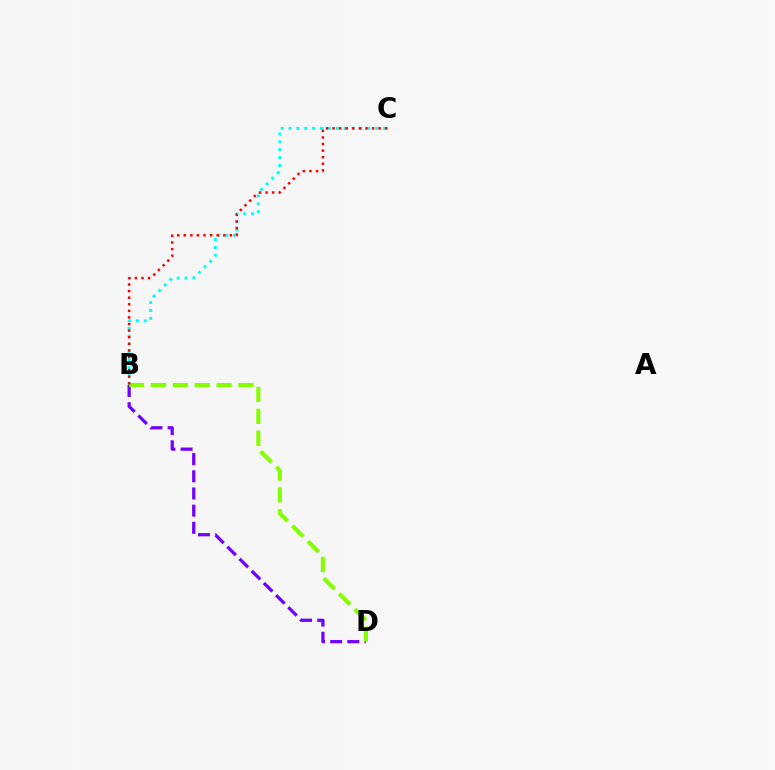{('B', 'C'): [{'color': '#00fff6', 'line_style': 'dotted', 'thickness': 2.14}, {'color': '#ff0000', 'line_style': 'dotted', 'thickness': 1.79}], ('B', 'D'): [{'color': '#7200ff', 'line_style': 'dashed', 'thickness': 2.33}, {'color': '#84ff00', 'line_style': 'dashed', 'thickness': 2.97}]}